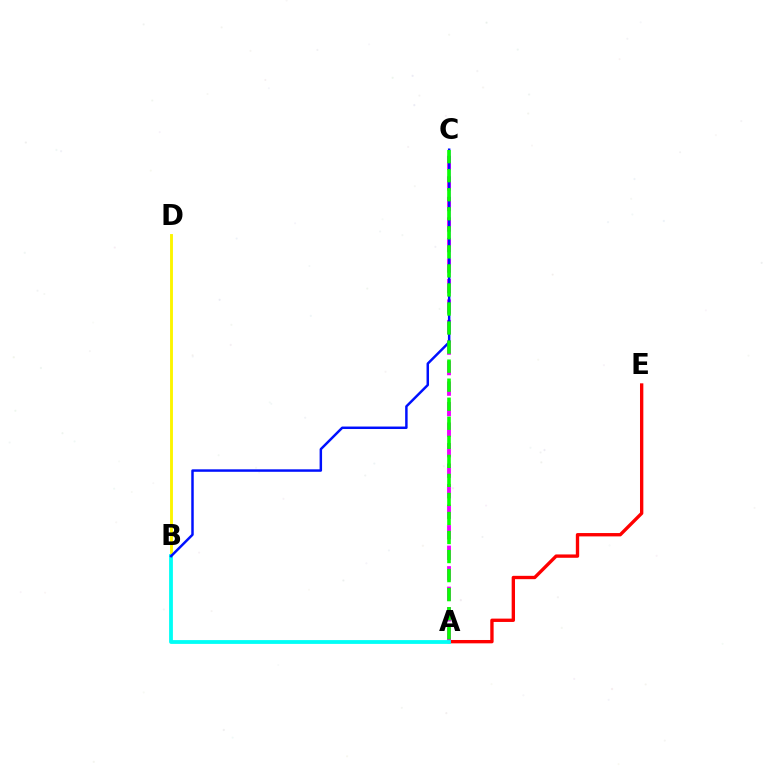{('B', 'D'): [{'color': '#fcf500', 'line_style': 'solid', 'thickness': 2.08}], ('A', 'E'): [{'color': '#ff0000', 'line_style': 'solid', 'thickness': 2.41}], ('A', 'C'): [{'color': '#ee00ff', 'line_style': 'dashed', 'thickness': 2.79}, {'color': '#08ff00', 'line_style': 'dashed', 'thickness': 2.59}], ('A', 'B'): [{'color': '#00fff6', 'line_style': 'solid', 'thickness': 2.74}], ('B', 'C'): [{'color': '#0010ff', 'line_style': 'solid', 'thickness': 1.78}]}